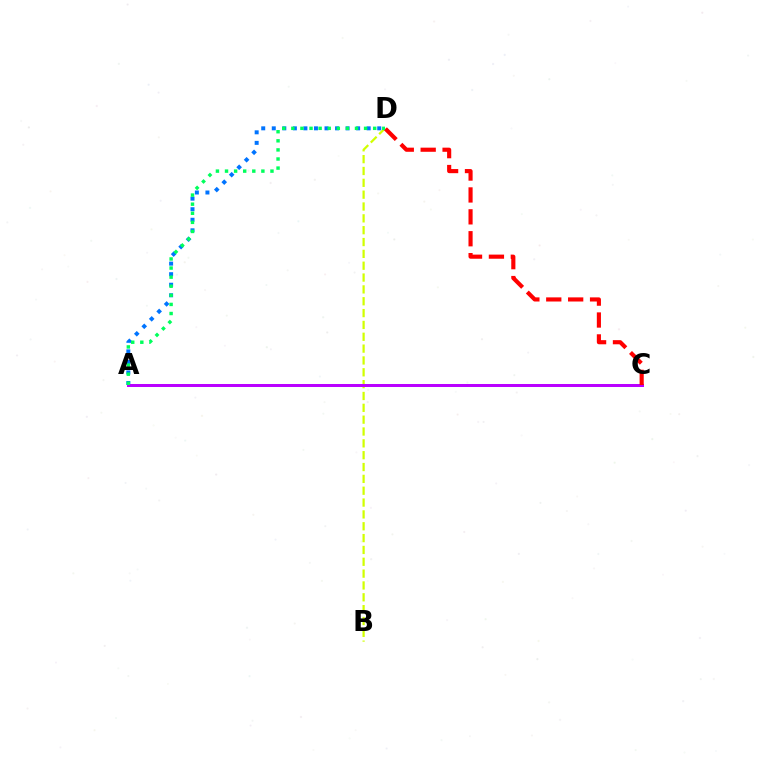{('B', 'D'): [{'color': '#d1ff00', 'line_style': 'dashed', 'thickness': 1.61}], ('A', 'D'): [{'color': '#0074ff', 'line_style': 'dotted', 'thickness': 2.87}, {'color': '#00ff5c', 'line_style': 'dotted', 'thickness': 2.47}], ('A', 'C'): [{'color': '#b900ff', 'line_style': 'solid', 'thickness': 2.16}], ('C', 'D'): [{'color': '#ff0000', 'line_style': 'dashed', 'thickness': 2.97}]}